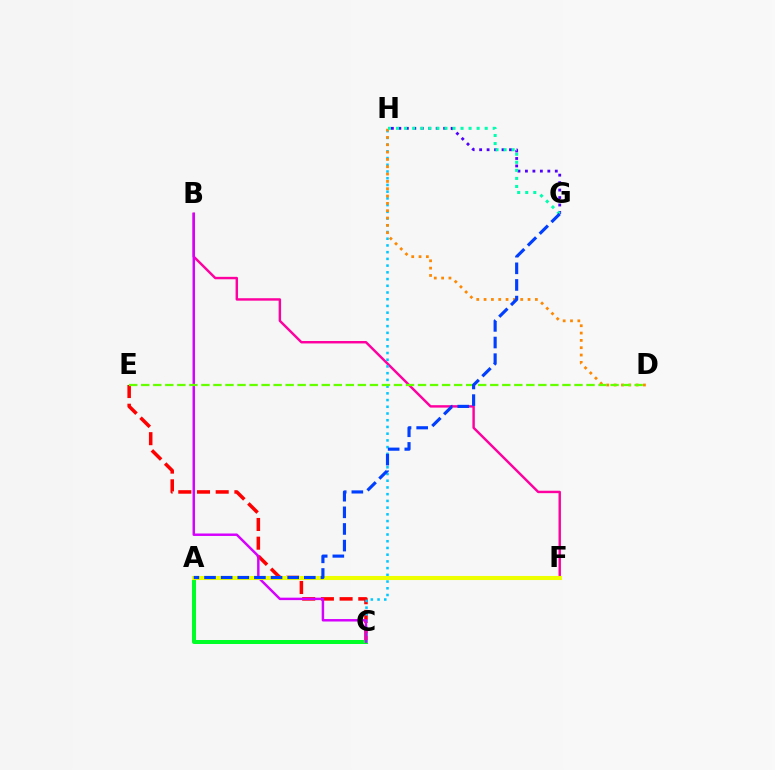{('C', 'E'): [{'color': '#ff0000', 'line_style': 'dashed', 'thickness': 2.54}], ('B', 'F'): [{'color': '#ff00a0', 'line_style': 'solid', 'thickness': 1.76}], ('A', 'C'): [{'color': '#00ff27', 'line_style': 'solid', 'thickness': 2.87}], ('C', 'H'): [{'color': '#00c7ff', 'line_style': 'dotted', 'thickness': 1.83}], ('G', 'H'): [{'color': '#4f00ff', 'line_style': 'dotted', 'thickness': 2.03}, {'color': '#00ffaf', 'line_style': 'dotted', 'thickness': 2.19}], ('D', 'H'): [{'color': '#ff8800', 'line_style': 'dotted', 'thickness': 1.99}], ('B', 'C'): [{'color': '#d600ff', 'line_style': 'solid', 'thickness': 1.77}], ('D', 'E'): [{'color': '#66ff00', 'line_style': 'dashed', 'thickness': 1.63}], ('A', 'F'): [{'color': '#eeff00', 'line_style': 'solid', 'thickness': 2.94}], ('A', 'G'): [{'color': '#003fff', 'line_style': 'dashed', 'thickness': 2.26}]}